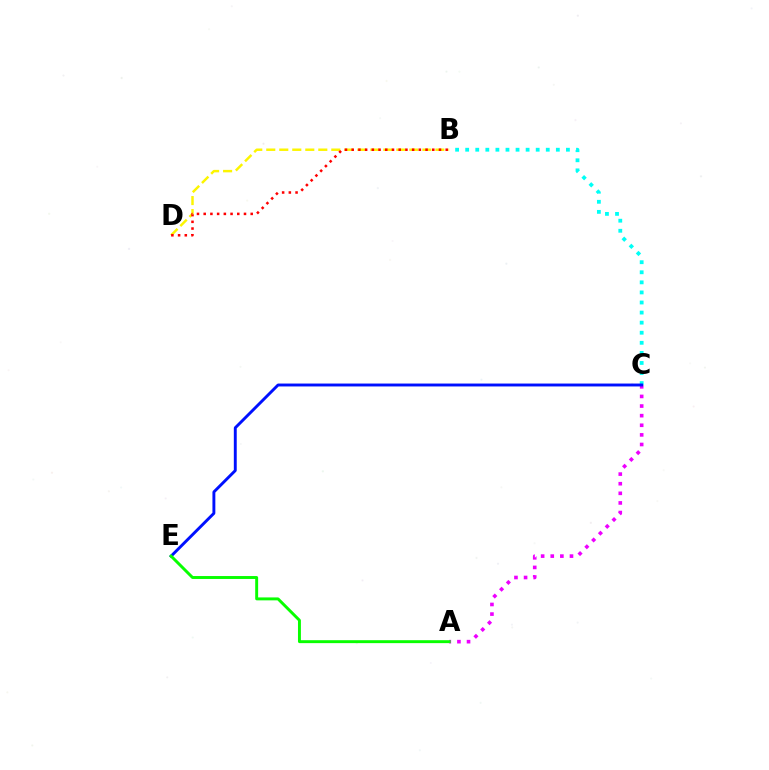{('B', 'C'): [{'color': '#00fff6', 'line_style': 'dotted', 'thickness': 2.74}], ('A', 'C'): [{'color': '#ee00ff', 'line_style': 'dotted', 'thickness': 2.61}], ('C', 'E'): [{'color': '#0010ff', 'line_style': 'solid', 'thickness': 2.09}], ('B', 'D'): [{'color': '#fcf500', 'line_style': 'dashed', 'thickness': 1.77}, {'color': '#ff0000', 'line_style': 'dotted', 'thickness': 1.82}], ('A', 'E'): [{'color': '#08ff00', 'line_style': 'solid', 'thickness': 2.11}]}